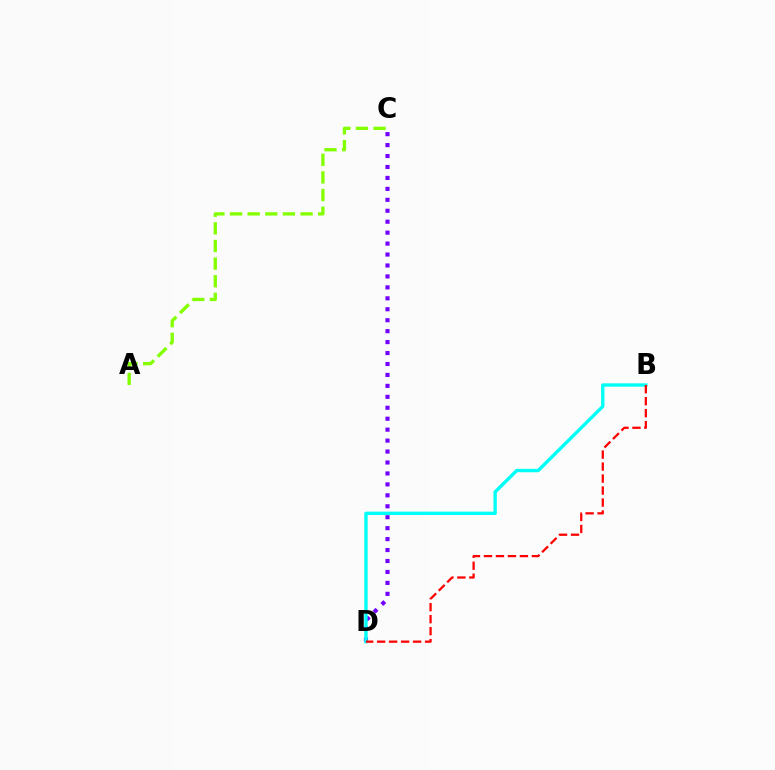{('C', 'D'): [{'color': '#7200ff', 'line_style': 'dotted', 'thickness': 2.97}], ('B', 'D'): [{'color': '#00fff6', 'line_style': 'solid', 'thickness': 2.43}, {'color': '#ff0000', 'line_style': 'dashed', 'thickness': 1.63}], ('A', 'C'): [{'color': '#84ff00', 'line_style': 'dashed', 'thickness': 2.39}]}